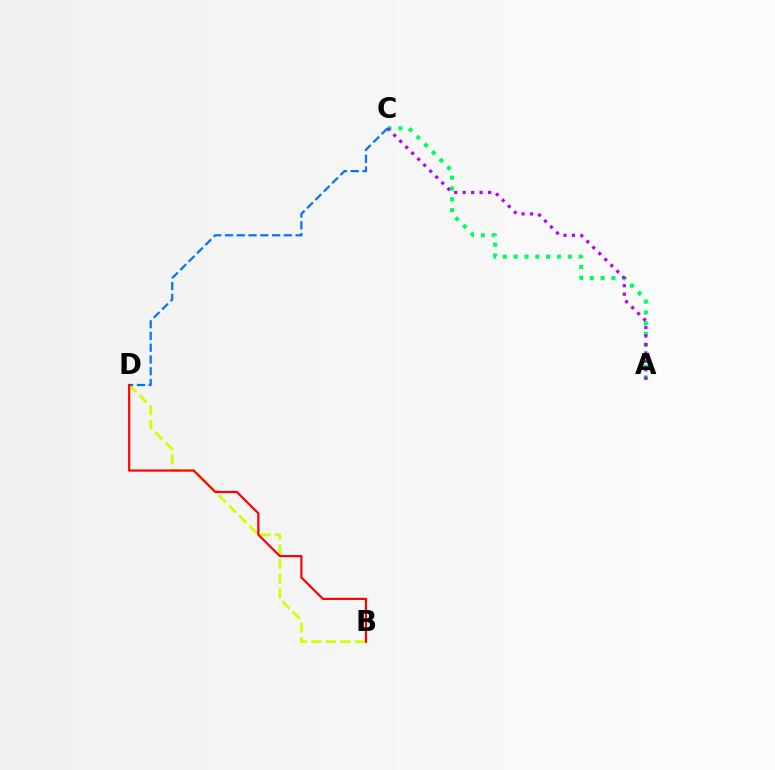{('B', 'D'): [{'color': '#d1ff00', 'line_style': 'dashed', 'thickness': 1.97}, {'color': '#ff0000', 'line_style': 'solid', 'thickness': 1.57}], ('A', 'C'): [{'color': '#00ff5c', 'line_style': 'dotted', 'thickness': 2.94}, {'color': '#b900ff', 'line_style': 'dotted', 'thickness': 2.3}], ('C', 'D'): [{'color': '#0074ff', 'line_style': 'dashed', 'thickness': 1.6}]}